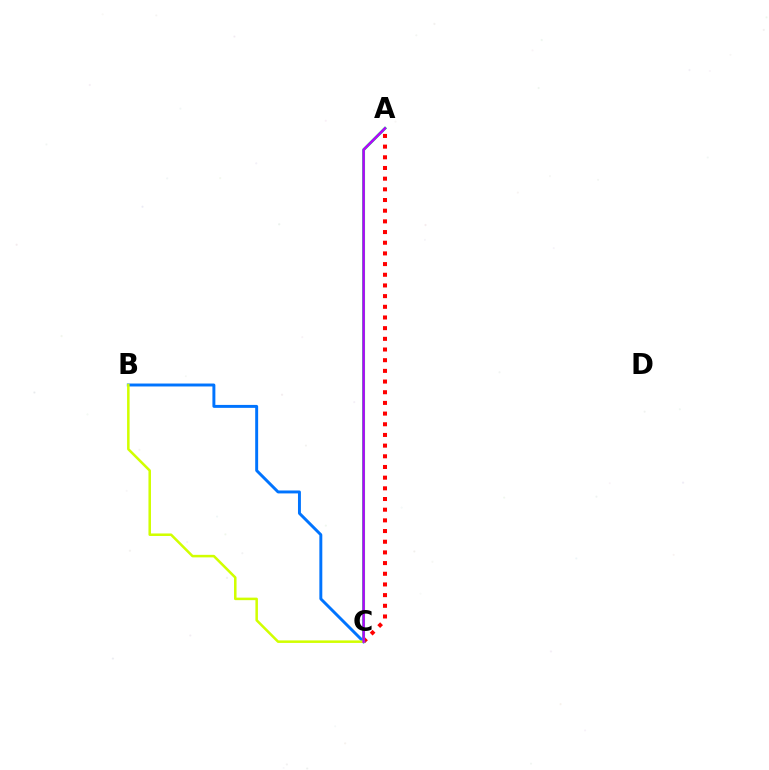{('A', 'C'): [{'color': '#ff0000', 'line_style': 'dotted', 'thickness': 2.9}, {'color': '#00ff5c', 'line_style': 'solid', 'thickness': 2.07}, {'color': '#b900ff', 'line_style': 'solid', 'thickness': 1.75}], ('B', 'C'): [{'color': '#0074ff', 'line_style': 'solid', 'thickness': 2.12}, {'color': '#d1ff00', 'line_style': 'solid', 'thickness': 1.82}]}